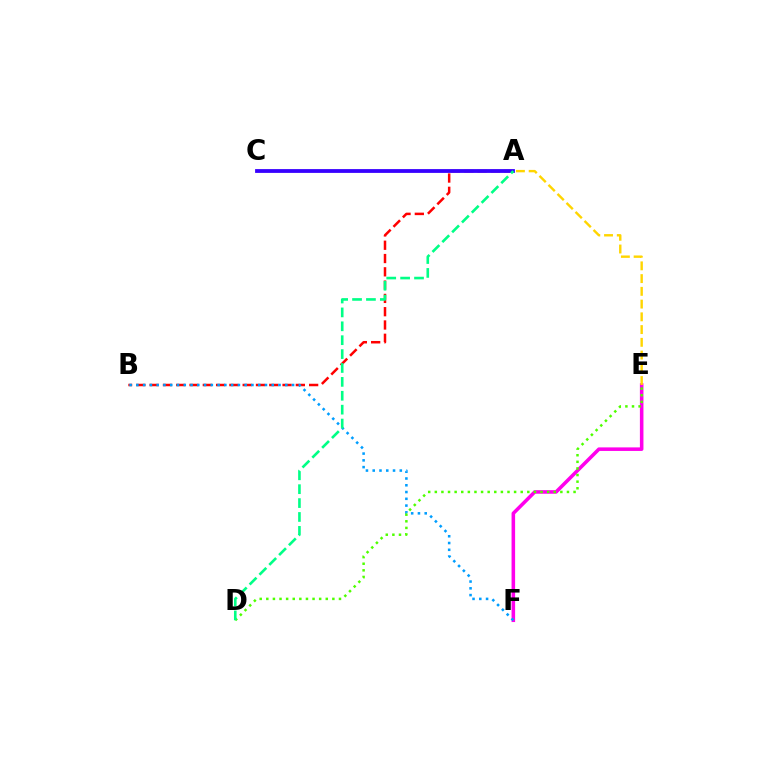{('E', 'F'): [{'color': '#ff00ed', 'line_style': 'solid', 'thickness': 2.56}], ('A', 'B'): [{'color': '#ff0000', 'line_style': 'dashed', 'thickness': 1.81}], ('A', 'E'): [{'color': '#ffd500', 'line_style': 'dashed', 'thickness': 1.73}], ('B', 'F'): [{'color': '#009eff', 'line_style': 'dotted', 'thickness': 1.84}], ('D', 'E'): [{'color': '#4fff00', 'line_style': 'dotted', 'thickness': 1.8}], ('A', 'C'): [{'color': '#3700ff', 'line_style': 'solid', 'thickness': 2.73}], ('A', 'D'): [{'color': '#00ff86', 'line_style': 'dashed', 'thickness': 1.89}]}